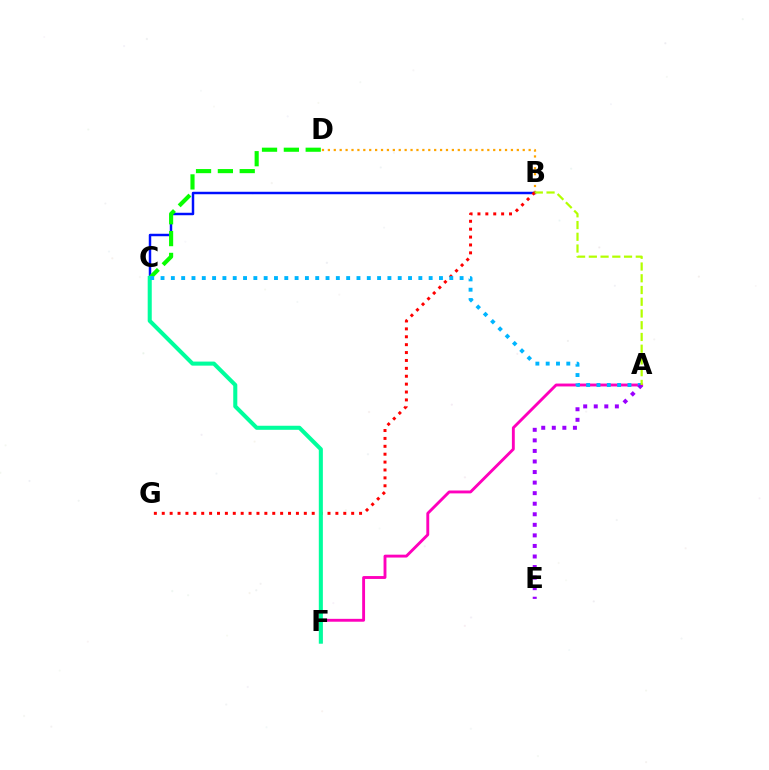{('B', 'D'): [{'color': '#ffa500', 'line_style': 'dotted', 'thickness': 1.6}], ('A', 'F'): [{'color': '#ff00bd', 'line_style': 'solid', 'thickness': 2.07}], ('B', 'C'): [{'color': '#0010ff', 'line_style': 'solid', 'thickness': 1.78}], ('C', 'D'): [{'color': '#08ff00', 'line_style': 'dashed', 'thickness': 2.97}], ('B', 'G'): [{'color': '#ff0000', 'line_style': 'dotted', 'thickness': 2.14}], ('C', 'F'): [{'color': '#00ff9d', 'line_style': 'solid', 'thickness': 2.92}], ('A', 'C'): [{'color': '#00b5ff', 'line_style': 'dotted', 'thickness': 2.8}], ('A', 'E'): [{'color': '#9b00ff', 'line_style': 'dotted', 'thickness': 2.87}], ('A', 'B'): [{'color': '#b3ff00', 'line_style': 'dashed', 'thickness': 1.59}]}